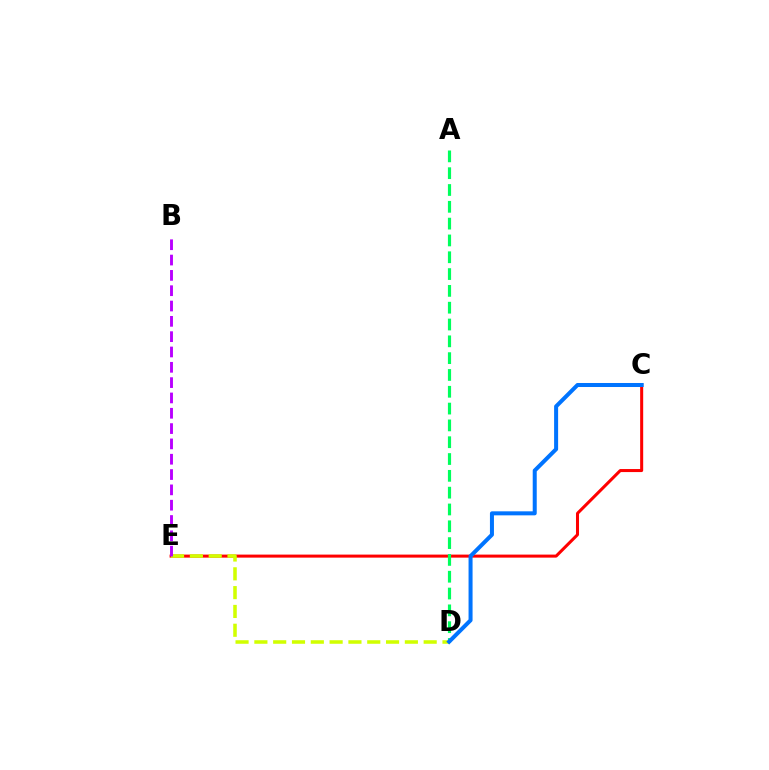{('C', 'E'): [{'color': '#ff0000', 'line_style': 'solid', 'thickness': 2.18}], ('D', 'E'): [{'color': '#d1ff00', 'line_style': 'dashed', 'thickness': 2.56}], ('B', 'E'): [{'color': '#b900ff', 'line_style': 'dashed', 'thickness': 2.08}], ('A', 'D'): [{'color': '#00ff5c', 'line_style': 'dashed', 'thickness': 2.28}], ('C', 'D'): [{'color': '#0074ff', 'line_style': 'solid', 'thickness': 2.89}]}